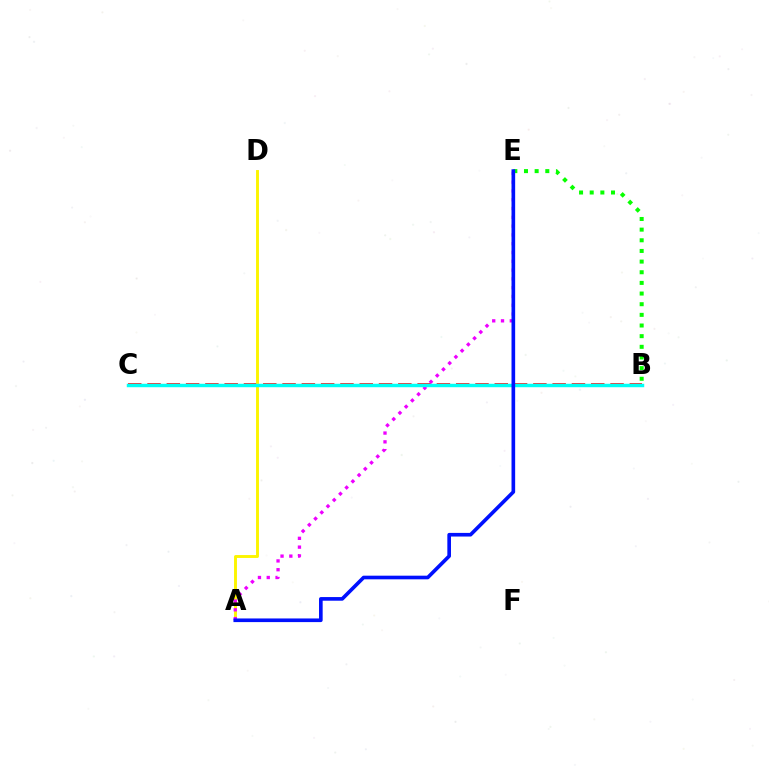{('B', 'C'): [{'color': '#ff0000', 'line_style': 'dashed', 'thickness': 2.62}, {'color': '#00fff6', 'line_style': 'solid', 'thickness': 2.48}], ('A', 'D'): [{'color': '#fcf500', 'line_style': 'solid', 'thickness': 2.09}], ('B', 'E'): [{'color': '#08ff00', 'line_style': 'dotted', 'thickness': 2.89}], ('A', 'E'): [{'color': '#ee00ff', 'line_style': 'dotted', 'thickness': 2.39}, {'color': '#0010ff', 'line_style': 'solid', 'thickness': 2.62}]}